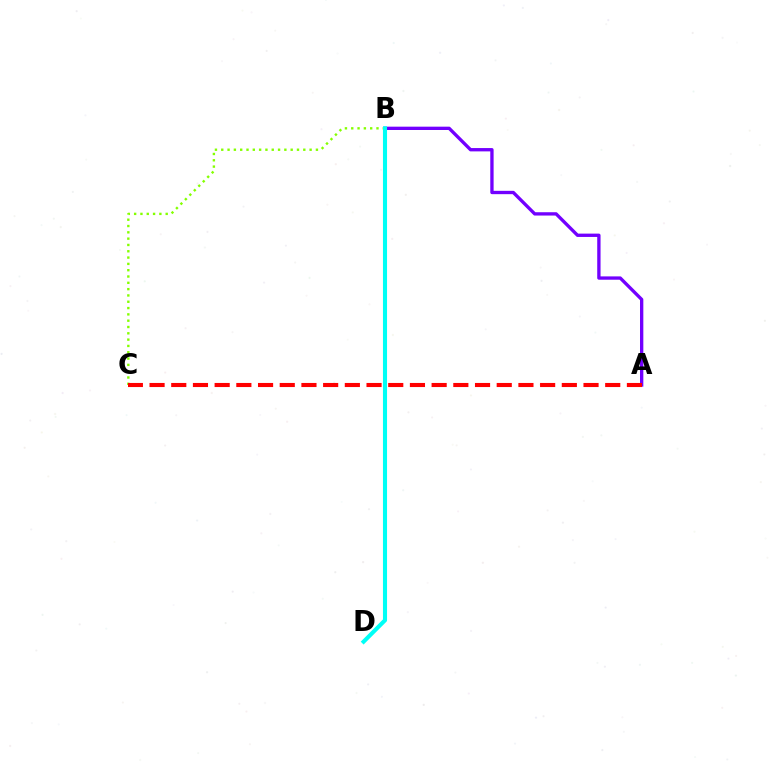{('B', 'C'): [{'color': '#84ff00', 'line_style': 'dotted', 'thickness': 1.71}], ('A', 'B'): [{'color': '#7200ff', 'line_style': 'solid', 'thickness': 2.39}], ('A', 'C'): [{'color': '#ff0000', 'line_style': 'dashed', 'thickness': 2.95}], ('B', 'D'): [{'color': '#00fff6', 'line_style': 'solid', 'thickness': 2.94}]}